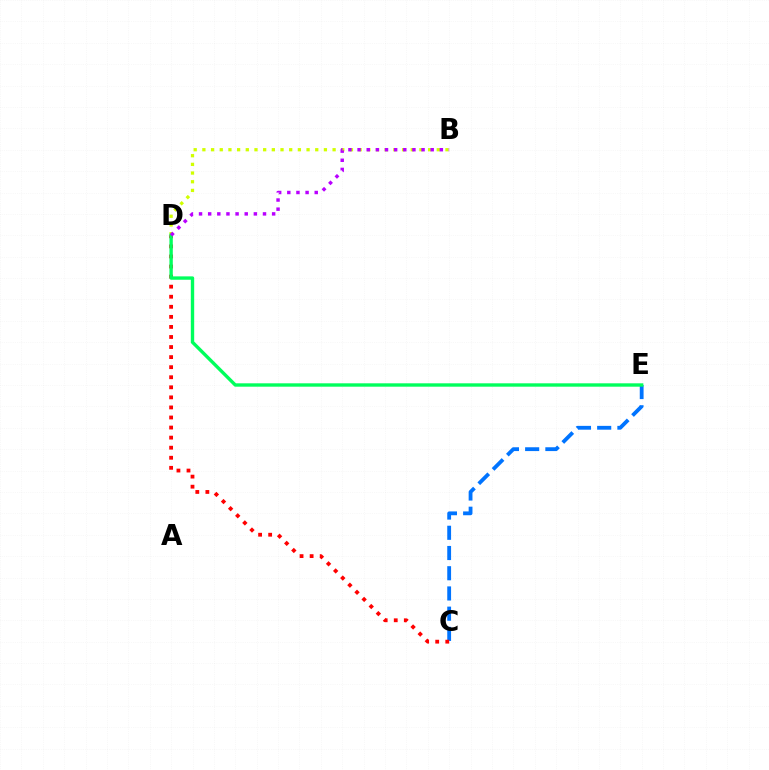{('C', 'E'): [{'color': '#0074ff', 'line_style': 'dashed', 'thickness': 2.75}], ('B', 'D'): [{'color': '#d1ff00', 'line_style': 'dotted', 'thickness': 2.36}, {'color': '#b900ff', 'line_style': 'dotted', 'thickness': 2.48}], ('C', 'D'): [{'color': '#ff0000', 'line_style': 'dotted', 'thickness': 2.73}], ('D', 'E'): [{'color': '#00ff5c', 'line_style': 'solid', 'thickness': 2.43}]}